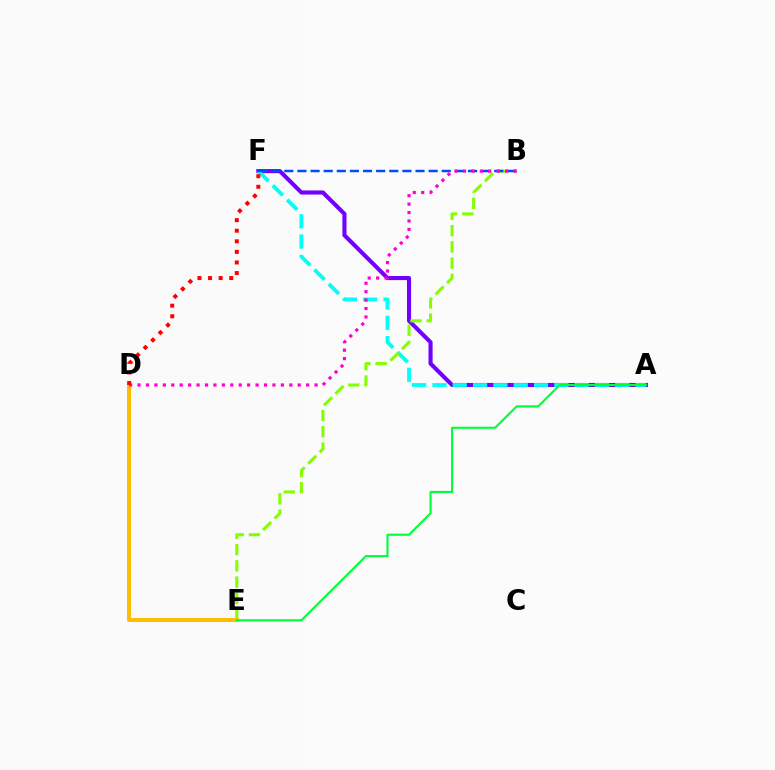{('A', 'F'): [{'color': '#7200ff', 'line_style': 'solid', 'thickness': 2.95}, {'color': '#00fff6', 'line_style': 'dashed', 'thickness': 2.76}], ('B', 'E'): [{'color': '#84ff00', 'line_style': 'dashed', 'thickness': 2.21}], ('D', 'E'): [{'color': '#ffbd00', 'line_style': 'solid', 'thickness': 2.91}], ('B', 'F'): [{'color': '#004bff', 'line_style': 'dashed', 'thickness': 1.78}], ('A', 'E'): [{'color': '#00ff39', 'line_style': 'solid', 'thickness': 1.53}], ('B', 'D'): [{'color': '#ff00cf', 'line_style': 'dotted', 'thickness': 2.29}], ('D', 'F'): [{'color': '#ff0000', 'line_style': 'dotted', 'thickness': 2.87}]}